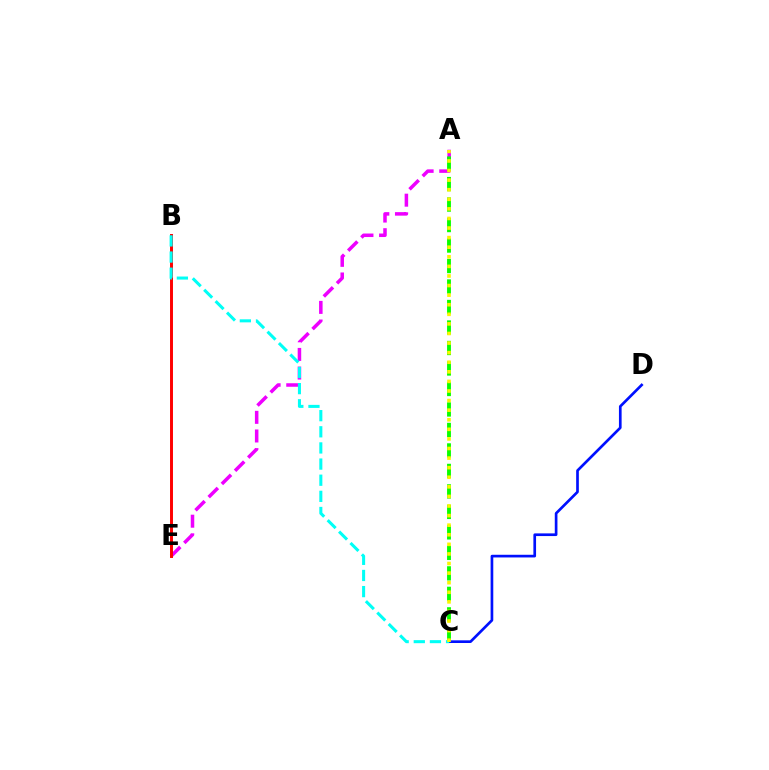{('A', 'E'): [{'color': '#ee00ff', 'line_style': 'dashed', 'thickness': 2.53}], ('A', 'C'): [{'color': '#08ff00', 'line_style': 'dashed', 'thickness': 2.78}, {'color': '#fcf500', 'line_style': 'dotted', 'thickness': 2.6}], ('C', 'D'): [{'color': '#0010ff', 'line_style': 'solid', 'thickness': 1.93}], ('B', 'E'): [{'color': '#ff0000', 'line_style': 'solid', 'thickness': 2.12}], ('B', 'C'): [{'color': '#00fff6', 'line_style': 'dashed', 'thickness': 2.19}]}